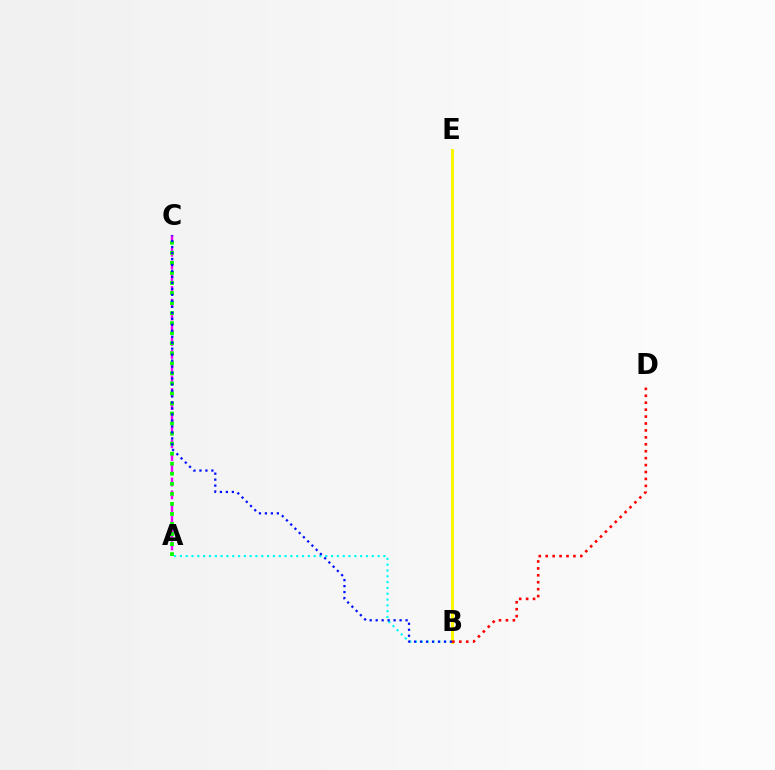{('A', 'B'): [{'color': '#00fff6', 'line_style': 'dotted', 'thickness': 1.58}], ('A', 'C'): [{'color': '#ee00ff', 'line_style': 'dashed', 'thickness': 1.73}, {'color': '#08ff00', 'line_style': 'dotted', 'thickness': 2.73}], ('B', 'E'): [{'color': '#fcf500', 'line_style': 'solid', 'thickness': 2.12}], ('B', 'D'): [{'color': '#ff0000', 'line_style': 'dotted', 'thickness': 1.88}], ('B', 'C'): [{'color': '#0010ff', 'line_style': 'dotted', 'thickness': 1.62}]}